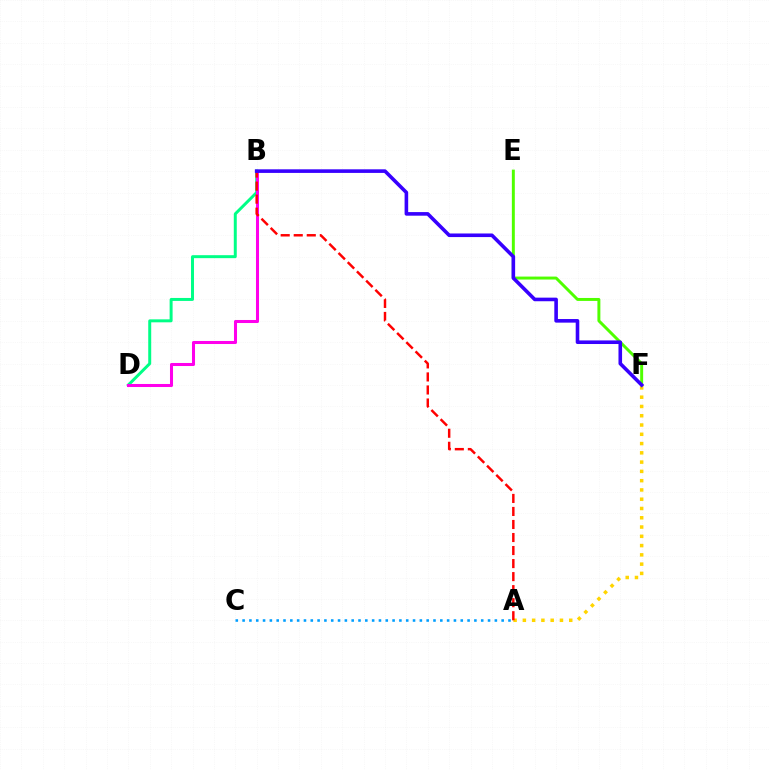{('B', 'D'): [{'color': '#00ff86', 'line_style': 'solid', 'thickness': 2.14}, {'color': '#ff00ed', 'line_style': 'solid', 'thickness': 2.19}], ('E', 'F'): [{'color': '#4fff00', 'line_style': 'solid', 'thickness': 2.13}], ('A', 'F'): [{'color': '#ffd500', 'line_style': 'dotted', 'thickness': 2.52}], ('A', 'B'): [{'color': '#ff0000', 'line_style': 'dashed', 'thickness': 1.77}], ('A', 'C'): [{'color': '#009eff', 'line_style': 'dotted', 'thickness': 1.85}], ('B', 'F'): [{'color': '#3700ff', 'line_style': 'solid', 'thickness': 2.59}]}